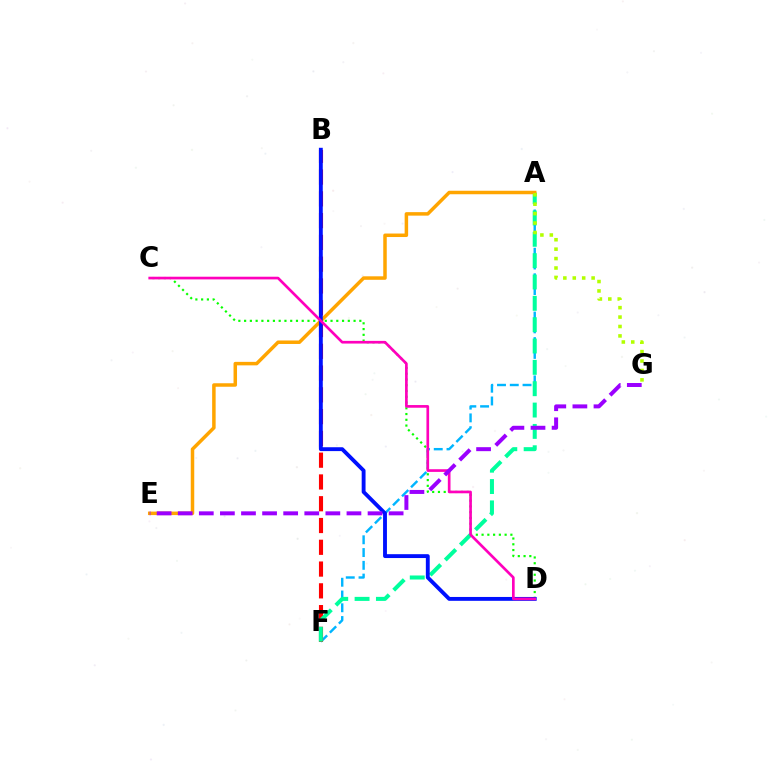{('A', 'F'): [{'color': '#00b5ff', 'line_style': 'dashed', 'thickness': 1.73}, {'color': '#00ff9d', 'line_style': 'dashed', 'thickness': 2.9}], ('B', 'F'): [{'color': '#ff0000', 'line_style': 'dashed', 'thickness': 2.96}], ('C', 'D'): [{'color': '#08ff00', 'line_style': 'dotted', 'thickness': 1.57}, {'color': '#ff00bd', 'line_style': 'solid', 'thickness': 1.93}], ('A', 'E'): [{'color': '#ffa500', 'line_style': 'solid', 'thickness': 2.51}], ('B', 'D'): [{'color': '#0010ff', 'line_style': 'solid', 'thickness': 2.78}], ('E', 'G'): [{'color': '#9b00ff', 'line_style': 'dashed', 'thickness': 2.87}], ('A', 'G'): [{'color': '#b3ff00', 'line_style': 'dotted', 'thickness': 2.56}]}